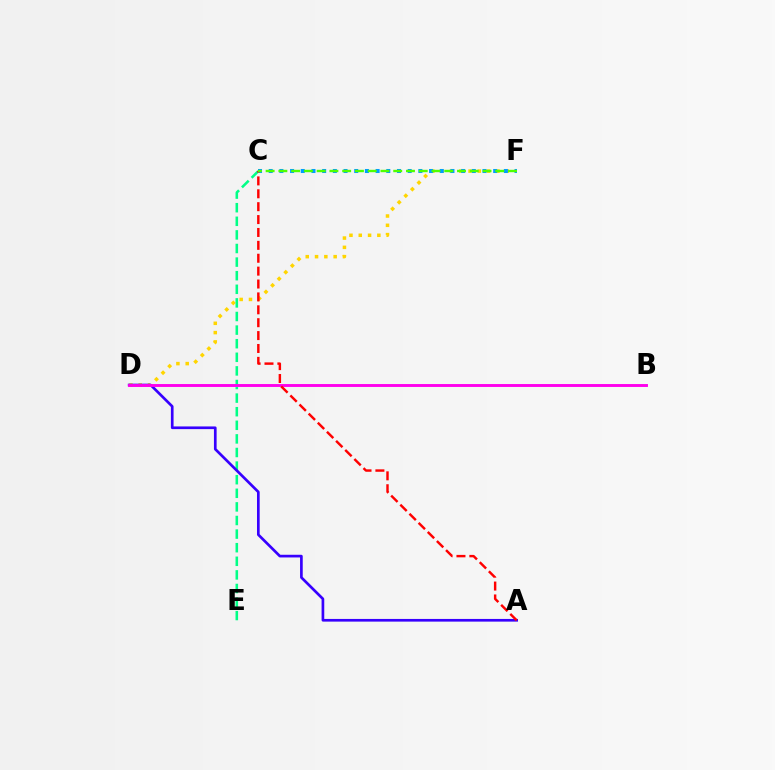{('D', 'F'): [{'color': '#ffd500', 'line_style': 'dotted', 'thickness': 2.53}], ('C', 'F'): [{'color': '#009eff', 'line_style': 'dotted', 'thickness': 2.9}, {'color': '#4fff00', 'line_style': 'dashed', 'thickness': 1.73}], ('C', 'E'): [{'color': '#00ff86', 'line_style': 'dashed', 'thickness': 1.85}], ('A', 'D'): [{'color': '#3700ff', 'line_style': 'solid', 'thickness': 1.93}], ('B', 'D'): [{'color': '#ff00ed', 'line_style': 'solid', 'thickness': 2.09}], ('A', 'C'): [{'color': '#ff0000', 'line_style': 'dashed', 'thickness': 1.75}]}